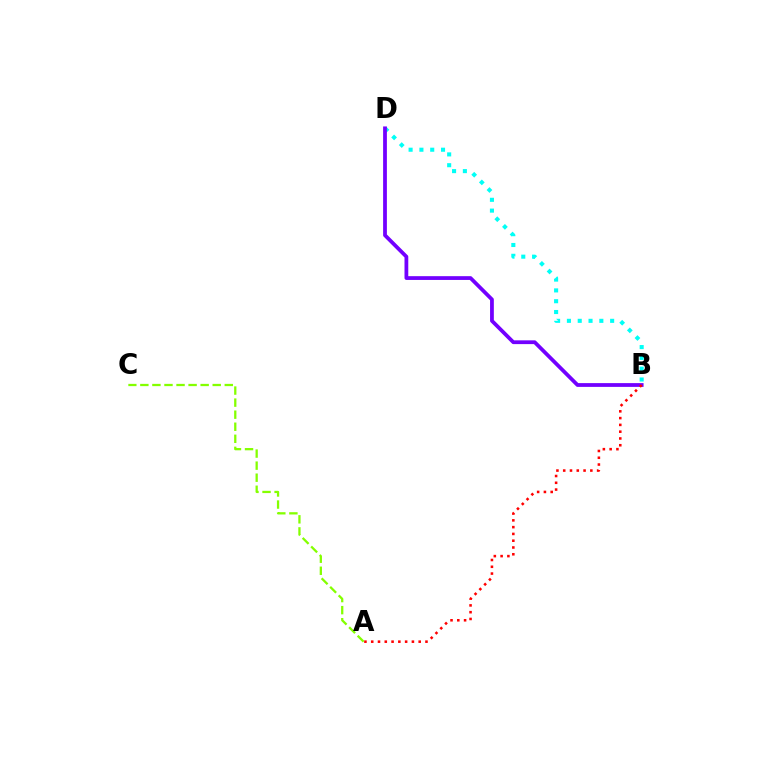{('B', 'D'): [{'color': '#00fff6', 'line_style': 'dotted', 'thickness': 2.94}, {'color': '#7200ff', 'line_style': 'solid', 'thickness': 2.72}], ('A', 'B'): [{'color': '#ff0000', 'line_style': 'dotted', 'thickness': 1.84}], ('A', 'C'): [{'color': '#84ff00', 'line_style': 'dashed', 'thickness': 1.64}]}